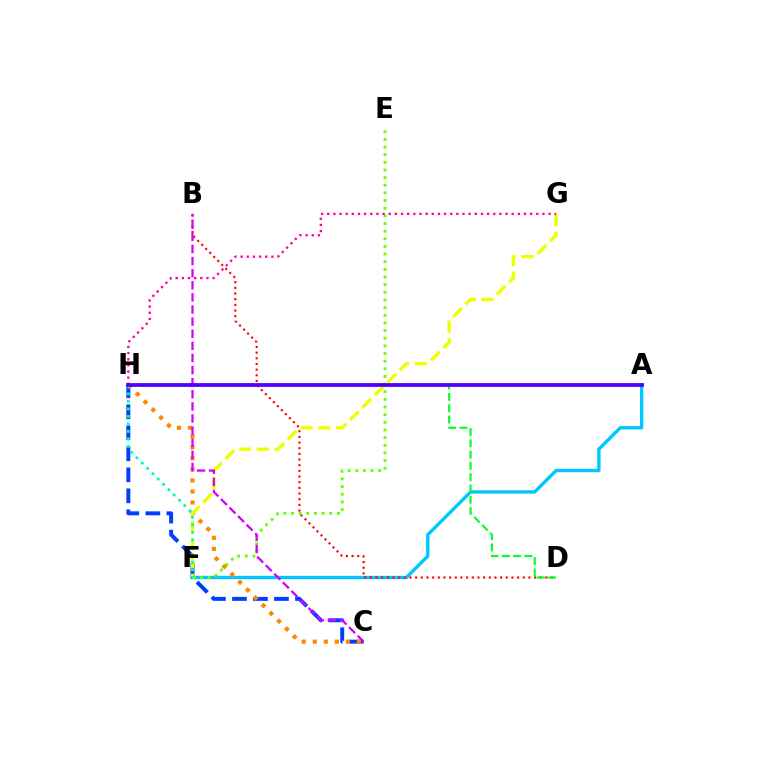{('A', 'F'): [{'color': '#00c7ff', 'line_style': 'solid', 'thickness': 2.42}], ('C', 'H'): [{'color': '#003fff', 'line_style': 'dashed', 'thickness': 2.85}, {'color': '#ff8800', 'line_style': 'dotted', 'thickness': 3.0}], ('B', 'D'): [{'color': '#ff0000', 'line_style': 'dotted', 'thickness': 1.54}], ('D', 'H'): [{'color': '#00ff27', 'line_style': 'dashed', 'thickness': 1.53}], ('E', 'F'): [{'color': '#66ff00', 'line_style': 'dotted', 'thickness': 2.08}], ('F', 'G'): [{'color': '#eeff00', 'line_style': 'dashed', 'thickness': 2.39}], ('B', 'C'): [{'color': '#d600ff', 'line_style': 'dashed', 'thickness': 1.65}], ('G', 'H'): [{'color': '#ff00a0', 'line_style': 'dotted', 'thickness': 1.67}], ('F', 'H'): [{'color': '#00ffaf', 'line_style': 'dotted', 'thickness': 2.04}], ('A', 'H'): [{'color': '#4f00ff', 'line_style': 'solid', 'thickness': 2.71}]}